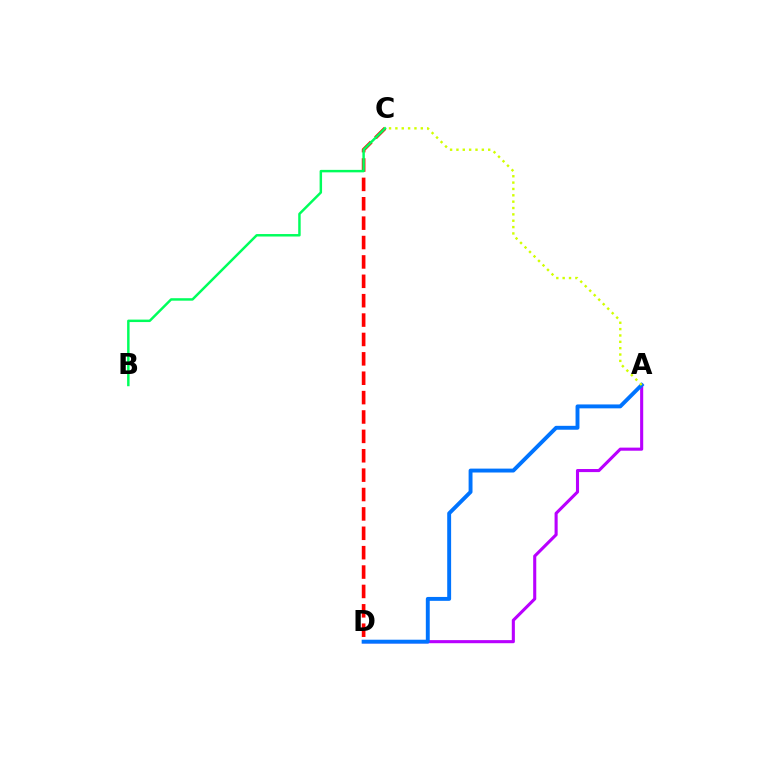{('A', 'D'): [{'color': '#b900ff', 'line_style': 'solid', 'thickness': 2.22}, {'color': '#0074ff', 'line_style': 'solid', 'thickness': 2.81}], ('C', 'D'): [{'color': '#ff0000', 'line_style': 'dashed', 'thickness': 2.63}], ('A', 'C'): [{'color': '#d1ff00', 'line_style': 'dotted', 'thickness': 1.73}], ('B', 'C'): [{'color': '#00ff5c', 'line_style': 'solid', 'thickness': 1.77}]}